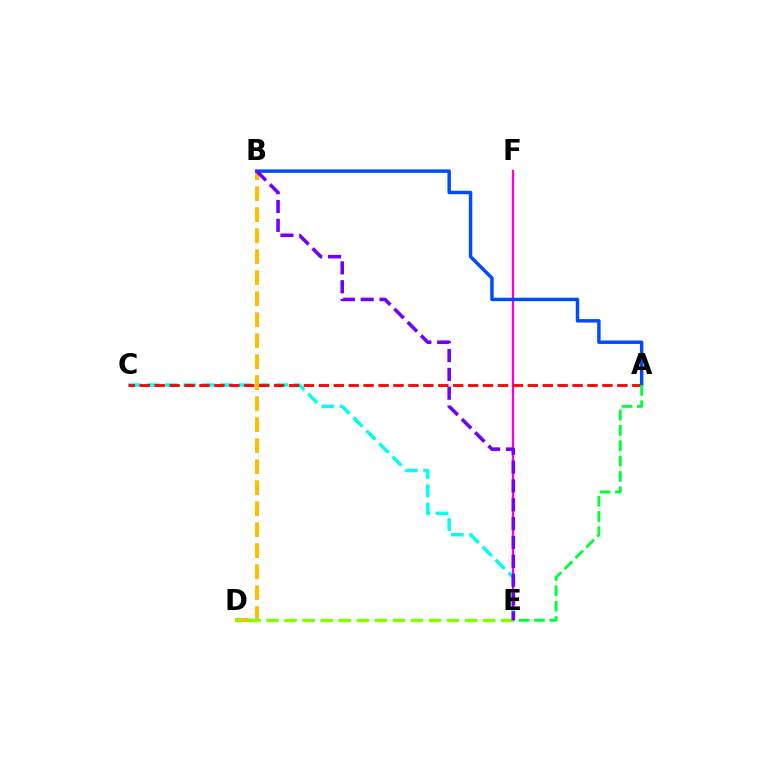{('E', 'F'): [{'color': '#ff00cf', 'line_style': 'solid', 'thickness': 1.66}], ('C', 'E'): [{'color': '#00fff6', 'line_style': 'dashed', 'thickness': 2.49}], ('B', 'D'): [{'color': '#ffbd00', 'line_style': 'dashed', 'thickness': 2.85}], ('A', 'C'): [{'color': '#ff0000', 'line_style': 'dashed', 'thickness': 2.03}], ('D', 'E'): [{'color': '#84ff00', 'line_style': 'dashed', 'thickness': 2.45}], ('A', 'B'): [{'color': '#004bff', 'line_style': 'solid', 'thickness': 2.48}], ('A', 'E'): [{'color': '#00ff39', 'line_style': 'dashed', 'thickness': 2.09}], ('B', 'E'): [{'color': '#7200ff', 'line_style': 'dashed', 'thickness': 2.56}]}